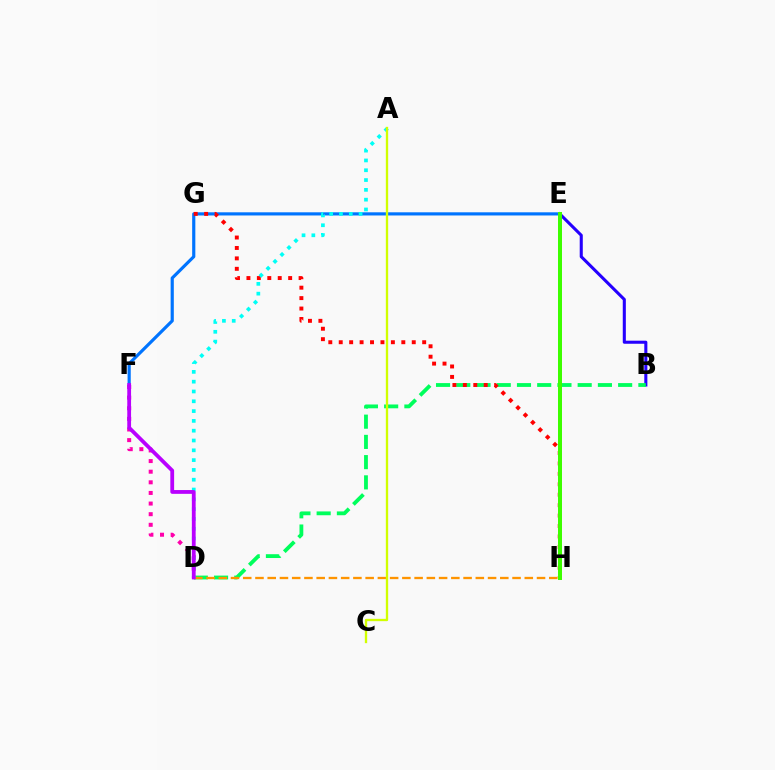{('B', 'E'): [{'color': '#2500ff', 'line_style': 'solid', 'thickness': 2.21}], ('B', 'D'): [{'color': '#00ff5c', 'line_style': 'dashed', 'thickness': 2.75}], ('E', 'F'): [{'color': '#0074ff', 'line_style': 'solid', 'thickness': 2.28}], ('G', 'H'): [{'color': '#ff0000', 'line_style': 'dotted', 'thickness': 2.83}], ('D', 'H'): [{'color': '#ff9400', 'line_style': 'dashed', 'thickness': 1.66}], ('E', 'H'): [{'color': '#3dff00', 'line_style': 'solid', 'thickness': 2.87}], ('D', 'F'): [{'color': '#ff00ac', 'line_style': 'dotted', 'thickness': 2.89}, {'color': '#b900ff', 'line_style': 'solid', 'thickness': 2.73}], ('A', 'D'): [{'color': '#00fff6', 'line_style': 'dotted', 'thickness': 2.66}], ('A', 'C'): [{'color': '#d1ff00', 'line_style': 'solid', 'thickness': 1.68}]}